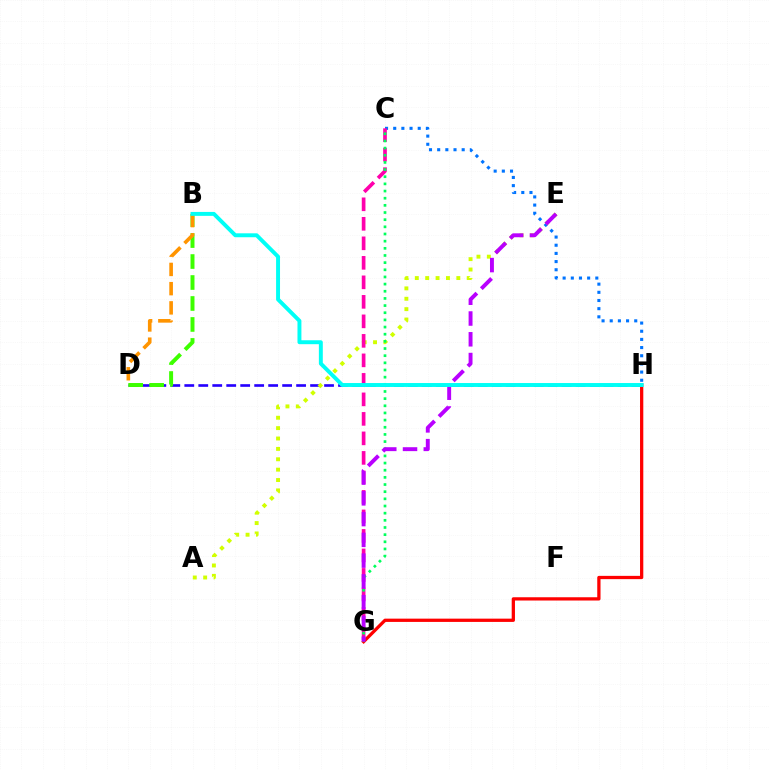{('G', 'H'): [{'color': '#ff0000', 'line_style': 'solid', 'thickness': 2.35}], ('D', 'H'): [{'color': '#2500ff', 'line_style': 'dashed', 'thickness': 1.9}], ('B', 'D'): [{'color': '#3dff00', 'line_style': 'dashed', 'thickness': 2.85}, {'color': '#ff9400', 'line_style': 'dashed', 'thickness': 2.61}], ('C', 'H'): [{'color': '#0074ff', 'line_style': 'dotted', 'thickness': 2.22}], ('A', 'E'): [{'color': '#d1ff00', 'line_style': 'dotted', 'thickness': 2.82}], ('C', 'G'): [{'color': '#ff00ac', 'line_style': 'dashed', 'thickness': 2.65}, {'color': '#00ff5c', 'line_style': 'dotted', 'thickness': 1.94}], ('E', 'G'): [{'color': '#b900ff', 'line_style': 'dashed', 'thickness': 2.82}], ('B', 'H'): [{'color': '#00fff6', 'line_style': 'solid', 'thickness': 2.83}]}